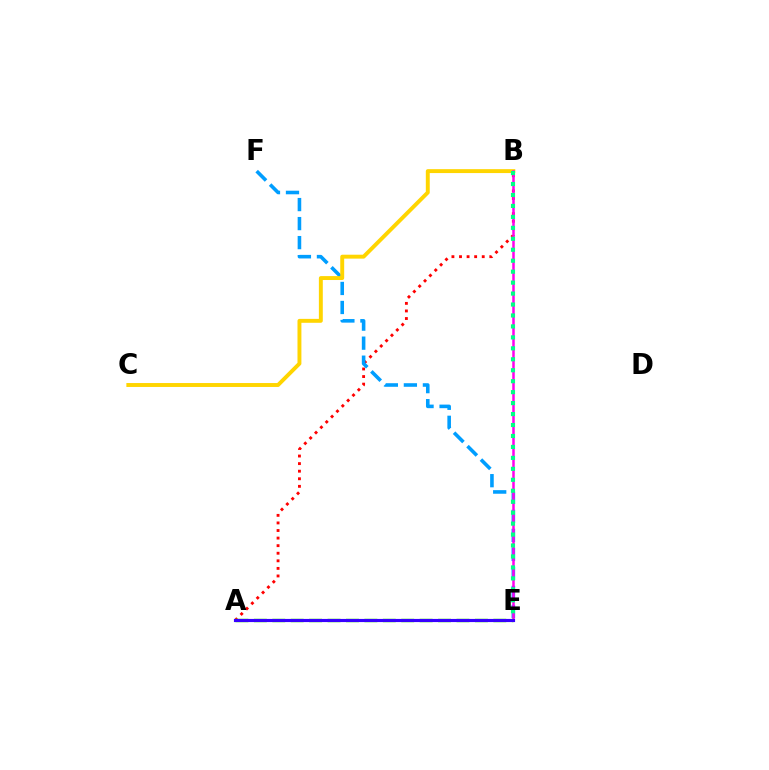{('A', 'B'): [{'color': '#ff0000', 'line_style': 'dotted', 'thickness': 2.06}], ('E', 'F'): [{'color': '#009eff', 'line_style': 'dashed', 'thickness': 2.58}], ('B', 'C'): [{'color': '#ffd500', 'line_style': 'solid', 'thickness': 2.82}], ('B', 'E'): [{'color': '#ff00ed', 'line_style': 'solid', 'thickness': 1.8}, {'color': '#00ff86', 'line_style': 'dotted', 'thickness': 2.98}], ('A', 'E'): [{'color': '#4fff00', 'line_style': 'dashed', 'thickness': 2.5}, {'color': '#3700ff', 'line_style': 'solid', 'thickness': 2.27}]}